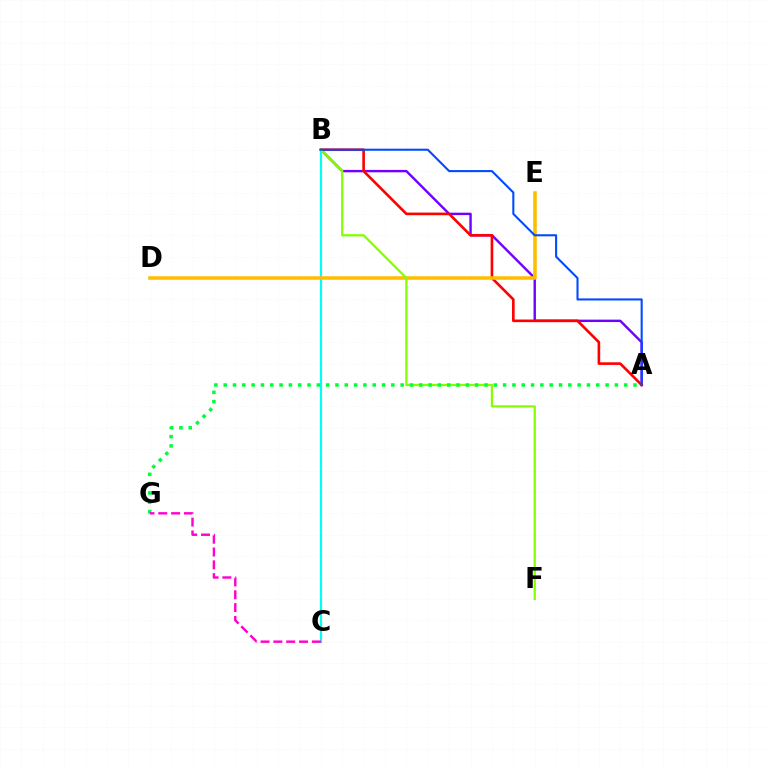{('A', 'B'): [{'color': '#7200ff', 'line_style': 'solid', 'thickness': 1.74}, {'color': '#ff0000', 'line_style': 'solid', 'thickness': 1.89}, {'color': '#004bff', 'line_style': 'solid', 'thickness': 1.5}], ('B', 'C'): [{'color': '#00fff6', 'line_style': 'solid', 'thickness': 1.57}], ('D', 'E'): [{'color': '#ffbd00', 'line_style': 'solid', 'thickness': 2.55}], ('B', 'F'): [{'color': '#84ff00', 'line_style': 'solid', 'thickness': 1.63}], ('A', 'G'): [{'color': '#00ff39', 'line_style': 'dotted', 'thickness': 2.53}], ('C', 'G'): [{'color': '#ff00cf', 'line_style': 'dashed', 'thickness': 1.74}]}